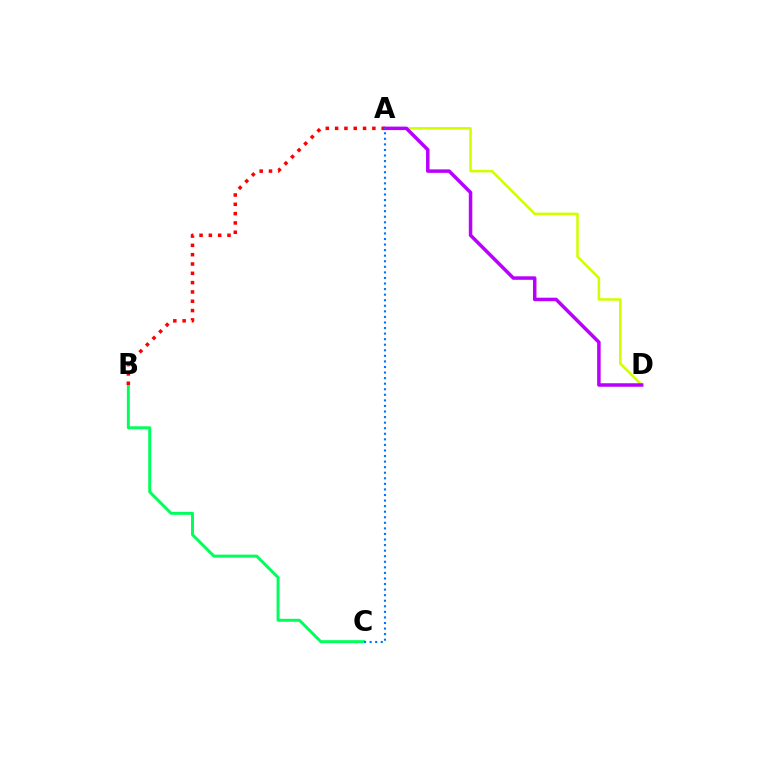{('B', 'C'): [{'color': '#00ff5c', 'line_style': 'solid', 'thickness': 2.13}], ('A', 'D'): [{'color': '#d1ff00', 'line_style': 'solid', 'thickness': 1.83}, {'color': '#b900ff', 'line_style': 'solid', 'thickness': 2.52}], ('A', 'B'): [{'color': '#ff0000', 'line_style': 'dotted', 'thickness': 2.53}], ('A', 'C'): [{'color': '#0074ff', 'line_style': 'dotted', 'thickness': 1.51}]}